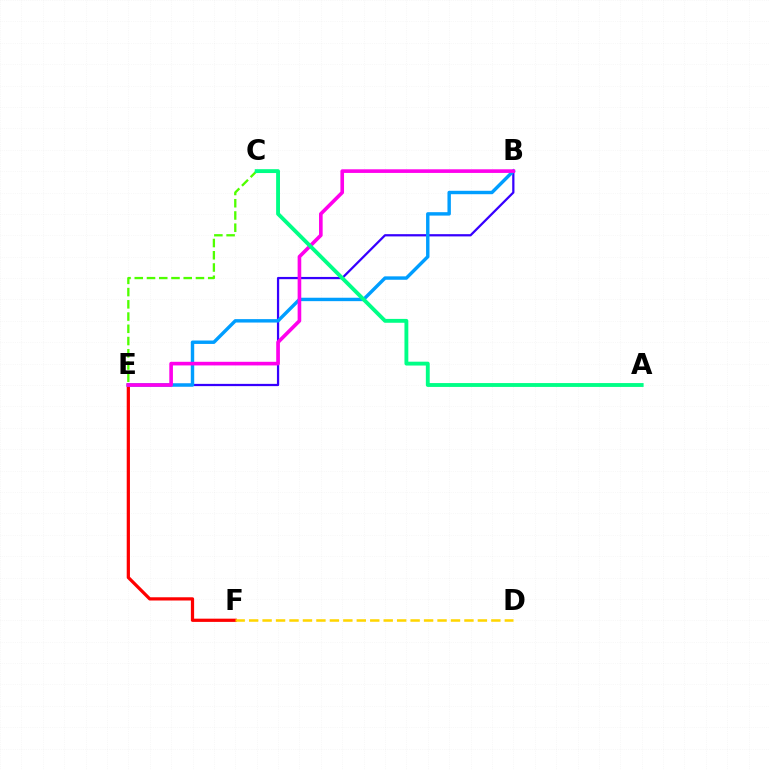{('B', 'E'): [{'color': '#3700ff', 'line_style': 'solid', 'thickness': 1.62}, {'color': '#009eff', 'line_style': 'solid', 'thickness': 2.46}, {'color': '#ff00ed', 'line_style': 'solid', 'thickness': 2.61}], ('E', 'F'): [{'color': '#ff0000', 'line_style': 'solid', 'thickness': 2.33}], ('C', 'E'): [{'color': '#4fff00', 'line_style': 'dashed', 'thickness': 1.66}], ('D', 'F'): [{'color': '#ffd500', 'line_style': 'dashed', 'thickness': 1.83}], ('A', 'C'): [{'color': '#00ff86', 'line_style': 'solid', 'thickness': 2.78}]}